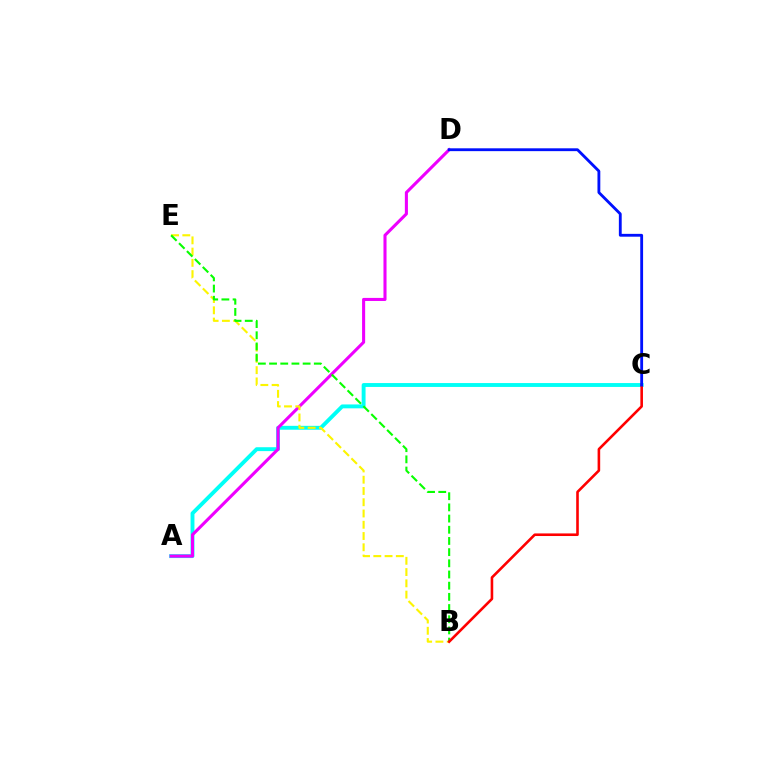{('A', 'C'): [{'color': '#00fff6', 'line_style': 'solid', 'thickness': 2.8}], ('A', 'D'): [{'color': '#ee00ff', 'line_style': 'solid', 'thickness': 2.21}], ('B', 'E'): [{'color': '#fcf500', 'line_style': 'dashed', 'thickness': 1.53}, {'color': '#08ff00', 'line_style': 'dashed', 'thickness': 1.52}], ('B', 'C'): [{'color': '#ff0000', 'line_style': 'solid', 'thickness': 1.87}], ('C', 'D'): [{'color': '#0010ff', 'line_style': 'solid', 'thickness': 2.04}]}